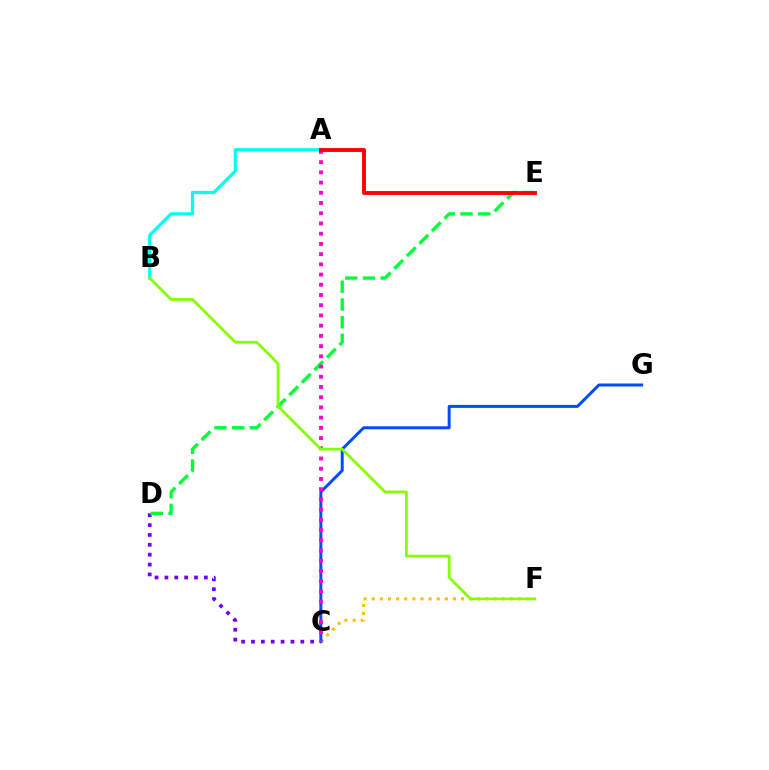{('C', 'D'): [{'color': '#7200ff', 'line_style': 'dotted', 'thickness': 2.68}], ('C', 'F'): [{'color': '#ffbd00', 'line_style': 'dotted', 'thickness': 2.2}], ('D', 'E'): [{'color': '#00ff39', 'line_style': 'dashed', 'thickness': 2.41}], ('A', 'B'): [{'color': '#00fff6', 'line_style': 'solid', 'thickness': 2.33}], ('C', 'G'): [{'color': '#004bff', 'line_style': 'solid', 'thickness': 2.14}], ('A', 'C'): [{'color': '#ff00cf', 'line_style': 'dotted', 'thickness': 2.78}], ('A', 'E'): [{'color': '#ff0000', 'line_style': 'solid', 'thickness': 2.79}], ('B', 'F'): [{'color': '#84ff00', 'line_style': 'solid', 'thickness': 1.98}]}